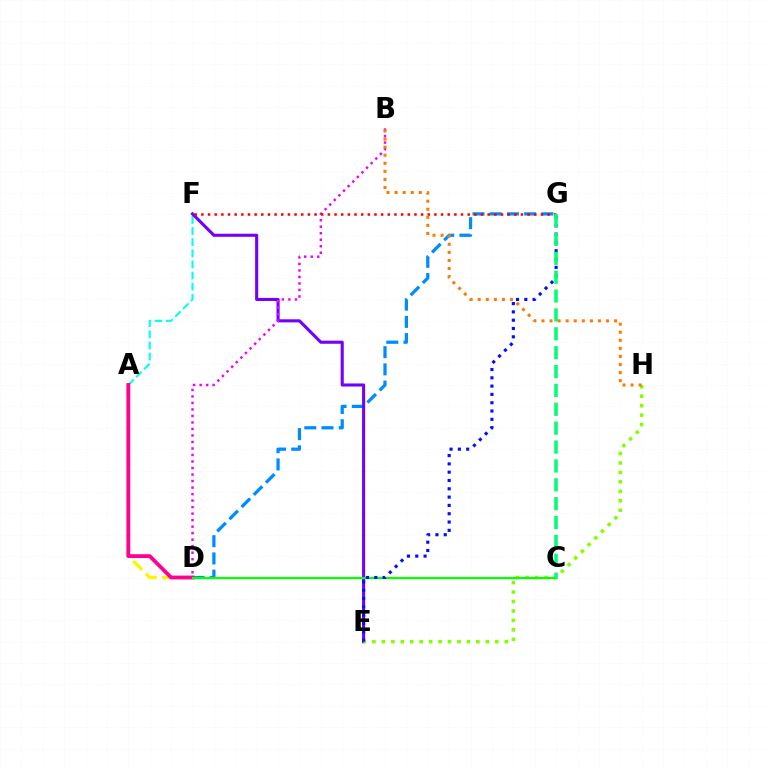{('A', 'F'): [{'color': '#00fff6', 'line_style': 'dashed', 'thickness': 1.51}], ('D', 'G'): [{'color': '#008cff', 'line_style': 'dashed', 'thickness': 2.34}], ('E', 'F'): [{'color': '#7200ff', 'line_style': 'solid', 'thickness': 2.22}], ('A', 'D'): [{'color': '#fcf500', 'line_style': 'dashed', 'thickness': 2.43}, {'color': '#ff0094', 'line_style': 'solid', 'thickness': 2.74}], ('B', 'D'): [{'color': '#ee00ff', 'line_style': 'dotted', 'thickness': 1.77}], ('E', 'H'): [{'color': '#84ff00', 'line_style': 'dotted', 'thickness': 2.57}], ('C', 'D'): [{'color': '#08ff00', 'line_style': 'solid', 'thickness': 1.61}], ('F', 'G'): [{'color': '#ff0000', 'line_style': 'dotted', 'thickness': 1.81}], ('B', 'H'): [{'color': '#ff7c00', 'line_style': 'dotted', 'thickness': 2.19}], ('E', 'G'): [{'color': '#0010ff', 'line_style': 'dotted', 'thickness': 2.26}], ('C', 'G'): [{'color': '#00ff74', 'line_style': 'dashed', 'thickness': 2.56}]}